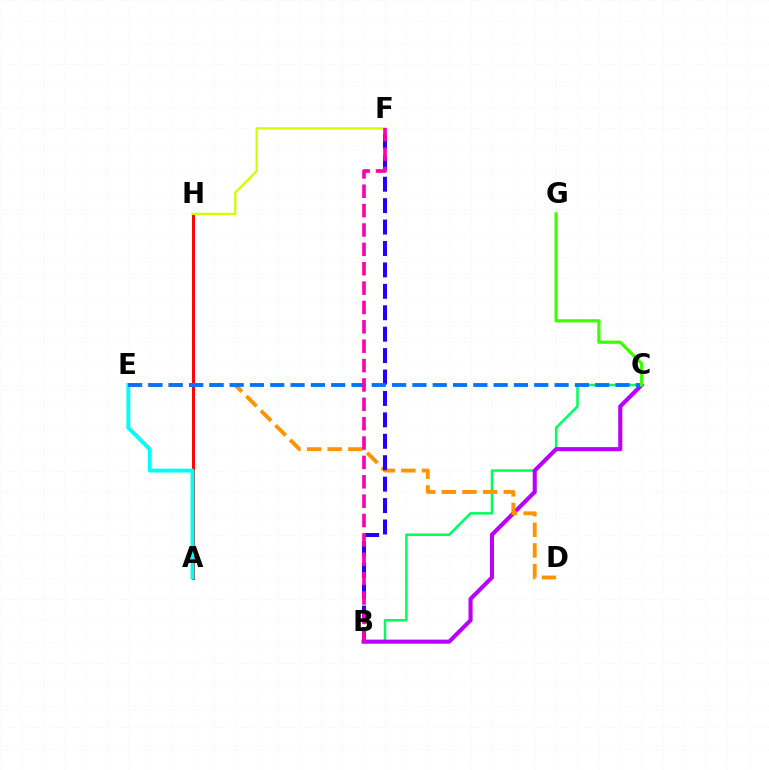{('A', 'H'): [{'color': '#ff0000', 'line_style': 'solid', 'thickness': 2.12}], ('B', 'C'): [{'color': '#00ff5c', 'line_style': 'solid', 'thickness': 1.8}, {'color': '#b900ff', 'line_style': 'solid', 'thickness': 2.96}], ('A', 'E'): [{'color': '#00fff6', 'line_style': 'solid', 'thickness': 2.81}], ('D', 'E'): [{'color': '#ff9400', 'line_style': 'dashed', 'thickness': 2.8}], ('B', 'F'): [{'color': '#2500ff', 'line_style': 'dashed', 'thickness': 2.91}, {'color': '#ff00ac', 'line_style': 'dashed', 'thickness': 2.63}], ('C', 'E'): [{'color': '#0074ff', 'line_style': 'dashed', 'thickness': 2.76}], ('F', 'H'): [{'color': '#d1ff00', 'line_style': 'solid', 'thickness': 1.64}], ('C', 'G'): [{'color': '#3dff00', 'line_style': 'solid', 'thickness': 2.31}]}